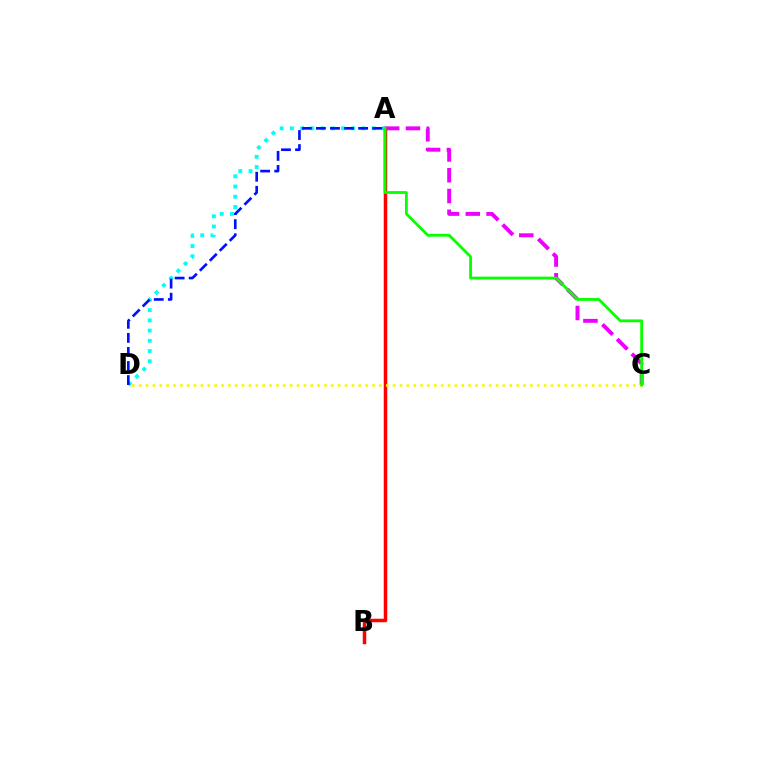{('A', 'D'): [{'color': '#00fff6', 'line_style': 'dotted', 'thickness': 2.78}, {'color': '#0010ff', 'line_style': 'dashed', 'thickness': 1.91}], ('A', 'B'): [{'color': '#ff0000', 'line_style': 'solid', 'thickness': 2.52}], ('A', 'C'): [{'color': '#ee00ff', 'line_style': 'dashed', 'thickness': 2.82}, {'color': '#08ff00', 'line_style': 'solid', 'thickness': 2.03}], ('C', 'D'): [{'color': '#fcf500', 'line_style': 'dotted', 'thickness': 1.86}]}